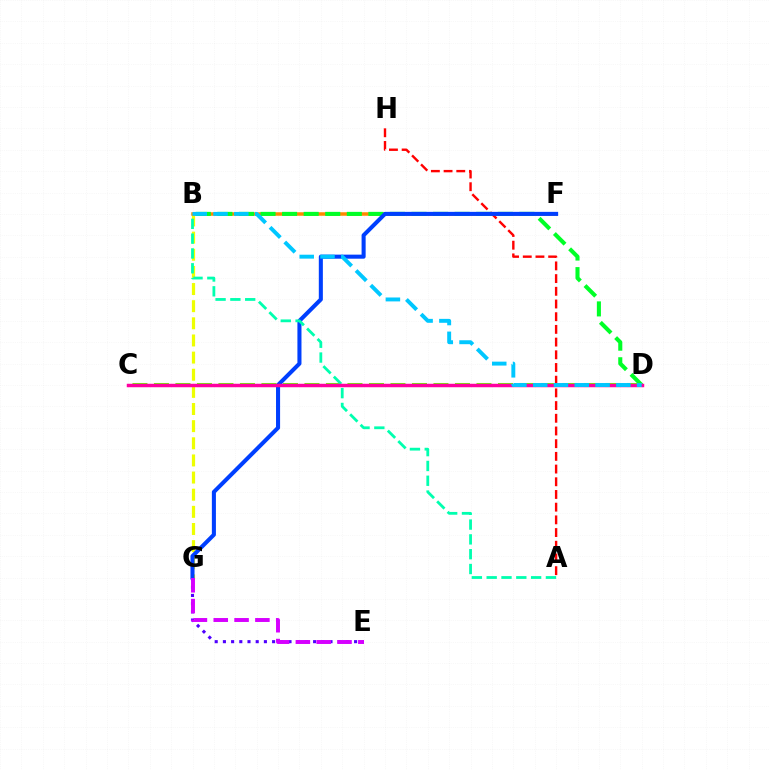{('B', 'G'): [{'color': '#eeff00', 'line_style': 'dashed', 'thickness': 2.33}], ('B', 'F'): [{'color': '#ff8800', 'line_style': 'solid', 'thickness': 2.53}], ('E', 'G'): [{'color': '#4f00ff', 'line_style': 'dotted', 'thickness': 2.23}, {'color': '#d600ff', 'line_style': 'dashed', 'thickness': 2.83}], ('B', 'D'): [{'color': '#00ff27', 'line_style': 'dashed', 'thickness': 2.93}, {'color': '#00c7ff', 'line_style': 'dashed', 'thickness': 2.82}], ('A', 'H'): [{'color': '#ff0000', 'line_style': 'dashed', 'thickness': 1.73}], ('F', 'G'): [{'color': '#003fff', 'line_style': 'solid', 'thickness': 2.92}], ('C', 'D'): [{'color': '#66ff00', 'line_style': 'dashed', 'thickness': 2.92}, {'color': '#ff00a0', 'line_style': 'solid', 'thickness': 2.49}], ('A', 'B'): [{'color': '#00ffaf', 'line_style': 'dashed', 'thickness': 2.01}]}